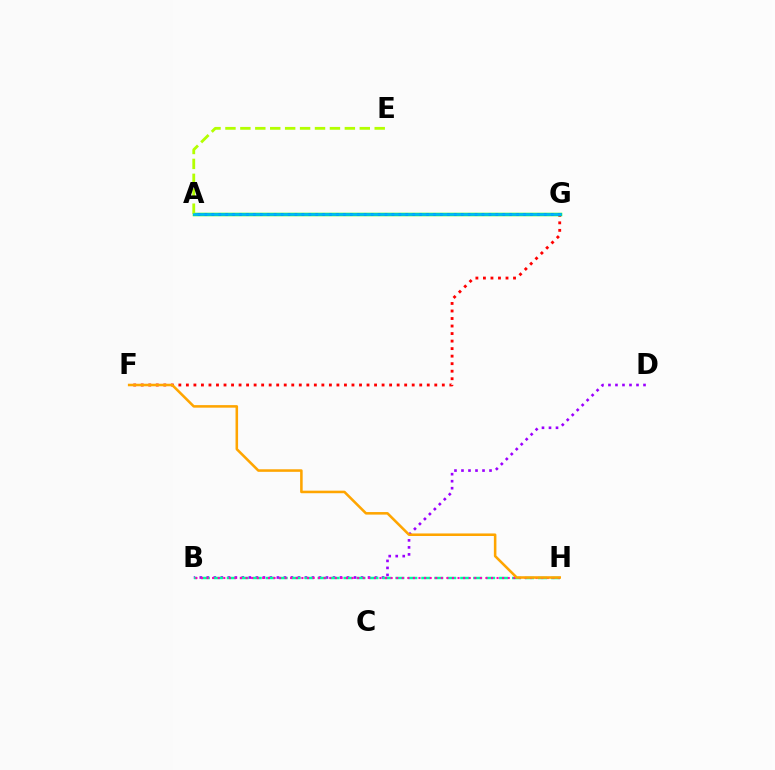{('F', 'G'): [{'color': '#ff0000', 'line_style': 'dotted', 'thickness': 2.05}], ('A', 'G'): [{'color': '#08ff00', 'line_style': 'solid', 'thickness': 2.48}, {'color': '#0010ff', 'line_style': 'dotted', 'thickness': 1.88}, {'color': '#00b5ff', 'line_style': 'solid', 'thickness': 1.89}], ('A', 'E'): [{'color': '#b3ff00', 'line_style': 'dashed', 'thickness': 2.03}], ('B', 'D'): [{'color': '#9b00ff', 'line_style': 'dotted', 'thickness': 1.9}], ('B', 'H'): [{'color': '#00ff9d', 'line_style': 'dashed', 'thickness': 1.76}, {'color': '#ff00bd', 'line_style': 'dotted', 'thickness': 1.52}], ('F', 'H'): [{'color': '#ffa500', 'line_style': 'solid', 'thickness': 1.84}]}